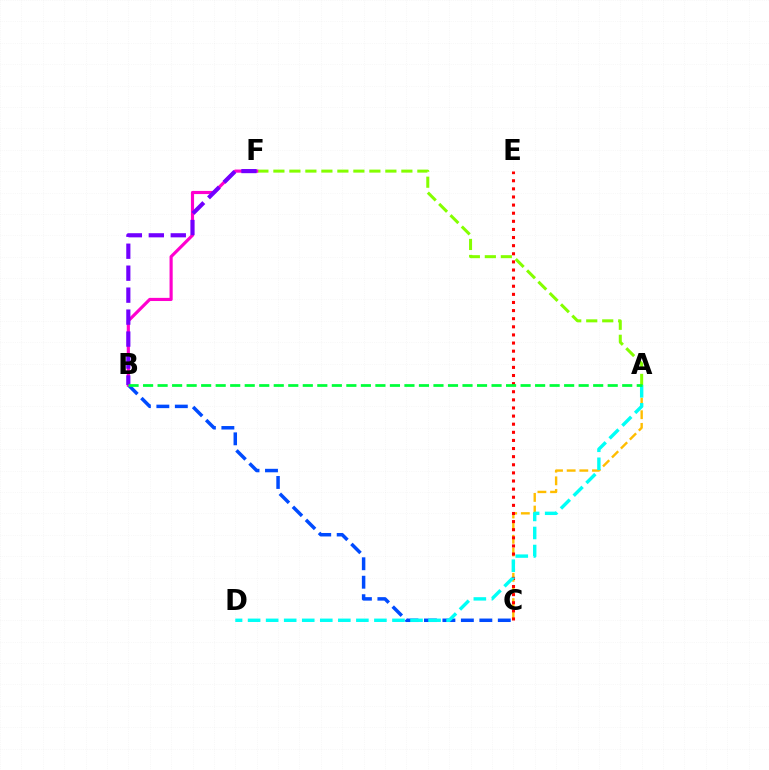{('A', 'C'): [{'color': '#ffbd00', 'line_style': 'dashed', 'thickness': 1.72}], ('B', 'C'): [{'color': '#004bff', 'line_style': 'dashed', 'thickness': 2.51}], ('C', 'E'): [{'color': '#ff0000', 'line_style': 'dotted', 'thickness': 2.2}], ('A', 'F'): [{'color': '#84ff00', 'line_style': 'dashed', 'thickness': 2.17}], ('A', 'D'): [{'color': '#00fff6', 'line_style': 'dashed', 'thickness': 2.45}], ('B', 'F'): [{'color': '#ff00cf', 'line_style': 'solid', 'thickness': 2.27}, {'color': '#7200ff', 'line_style': 'dashed', 'thickness': 2.98}], ('A', 'B'): [{'color': '#00ff39', 'line_style': 'dashed', 'thickness': 1.97}]}